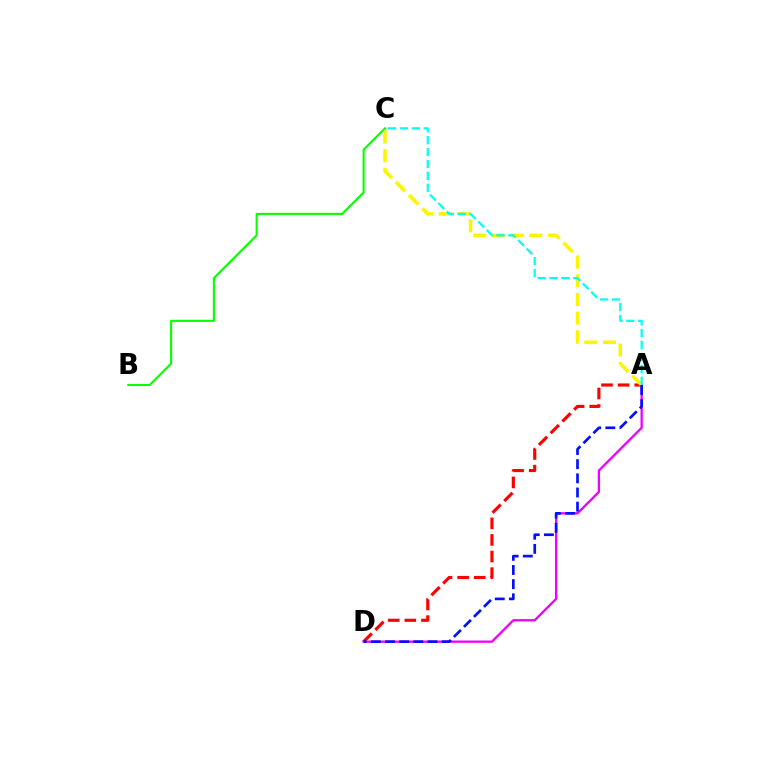{('A', 'D'): [{'color': '#ee00ff', 'line_style': 'solid', 'thickness': 1.66}, {'color': '#ff0000', 'line_style': 'dashed', 'thickness': 2.26}, {'color': '#0010ff', 'line_style': 'dashed', 'thickness': 1.92}], ('B', 'C'): [{'color': '#08ff00', 'line_style': 'solid', 'thickness': 1.53}], ('A', 'C'): [{'color': '#fcf500', 'line_style': 'dashed', 'thickness': 2.54}, {'color': '#00fff6', 'line_style': 'dashed', 'thickness': 1.62}]}